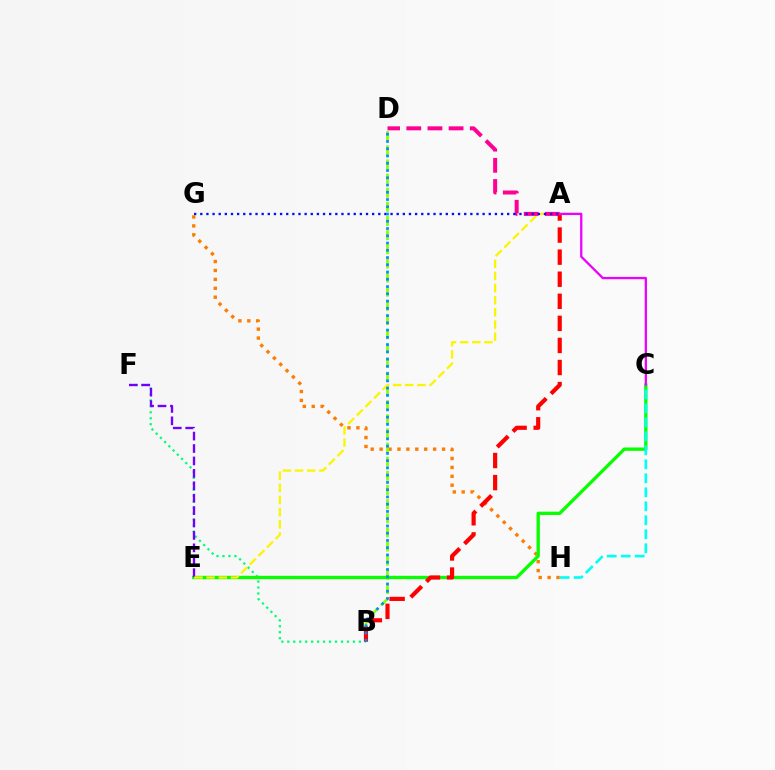{('B', 'F'): [{'color': '#00ff74', 'line_style': 'dotted', 'thickness': 1.62}], ('G', 'H'): [{'color': '#ff7c00', 'line_style': 'dotted', 'thickness': 2.42}], ('B', 'D'): [{'color': '#84ff00', 'line_style': 'dashed', 'thickness': 1.92}, {'color': '#008cff', 'line_style': 'dotted', 'thickness': 1.97}], ('C', 'E'): [{'color': '#08ff00', 'line_style': 'solid', 'thickness': 2.39}], ('E', 'F'): [{'color': '#7200ff', 'line_style': 'dashed', 'thickness': 1.69}], ('A', 'E'): [{'color': '#fcf500', 'line_style': 'dashed', 'thickness': 1.65}], ('A', 'D'): [{'color': '#ff0094', 'line_style': 'dashed', 'thickness': 2.87}], ('A', 'G'): [{'color': '#0010ff', 'line_style': 'dotted', 'thickness': 1.67}], ('A', 'B'): [{'color': '#ff0000', 'line_style': 'dashed', 'thickness': 3.0}], ('A', 'C'): [{'color': '#ee00ff', 'line_style': 'solid', 'thickness': 1.64}], ('C', 'H'): [{'color': '#00fff6', 'line_style': 'dashed', 'thickness': 1.9}]}